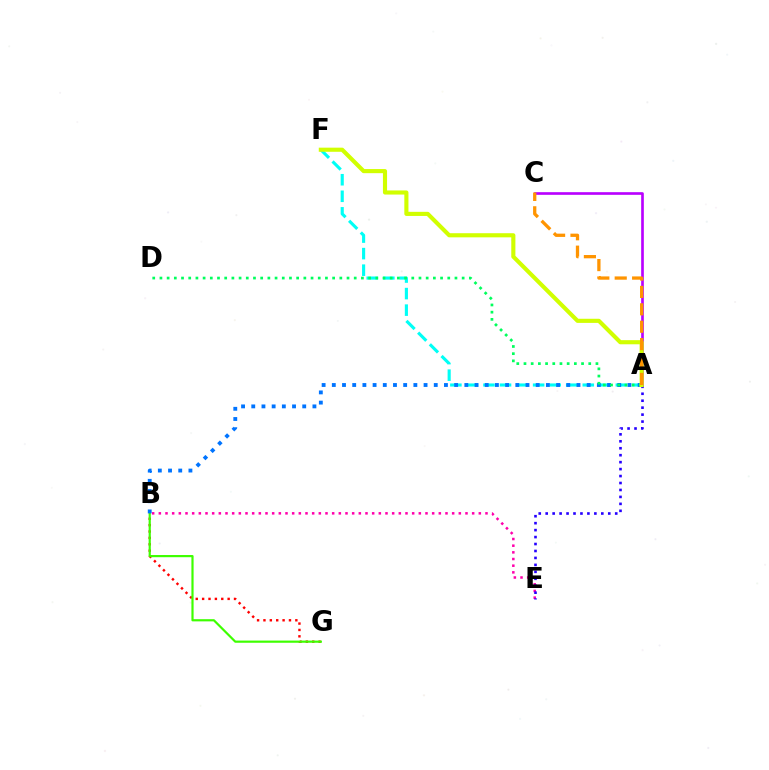{('B', 'E'): [{'color': '#ff00ac', 'line_style': 'dotted', 'thickness': 1.81}], ('B', 'G'): [{'color': '#ff0000', 'line_style': 'dotted', 'thickness': 1.73}, {'color': '#3dff00', 'line_style': 'solid', 'thickness': 1.57}], ('A', 'F'): [{'color': '#00fff6', 'line_style': 'dashed', 'thickness': 2.25}, {'color': '#d1ff00', 'line_style': 'solid', 'thickness': 2.97}], ('A', 'C'): [{'color': '#b900ff', 'line_style': 'solid', 'thickness': 1.91}, {'color': '#ff9400', 'line_style': 'dashed', 'thickness': 2.36}], ('A', 'B'): [{'color': '#0074ff', 'line_style': 'dotted', 'thickness': 2.77}], ('A', 'D'): [{'color': '#00ff5c', 'line_style': 'dotted', 'thickness': 1.96}], ('A', 'E'): [{'color': '#2500ff', 'line_style': 'dotted', 'thickness': 1.89}]}